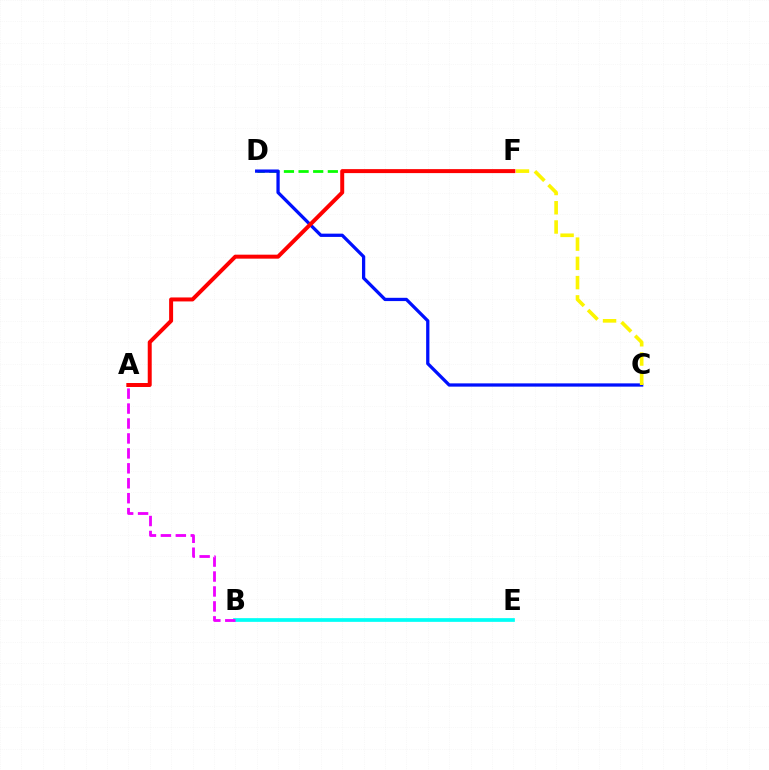{('B', 'E'): [{'color': '#00fff6', 'line_style': 'solid', 'thickness': 2.67}], ('A', 'B'): [{'color': '#ee00ff', 'line_style': 'dashed', 'thickness': 2.03}], ('D', 'F'): [{'color': '#08ff00', 'line_style': 'dashed', 'thickness': 1.99}], ('C', 'D'): [{'color': '#0010ff', 'line_style': 'solid', 'thickness': 2.35}], ('C', 'F'): [{'color': '#fcf500', 'line_style': 'dashed', 'thickness': 2.62}], ('A', 'F'): [{'color': '#ff0000', 'line_style': 'solid', 'thickness': 2.87}]}